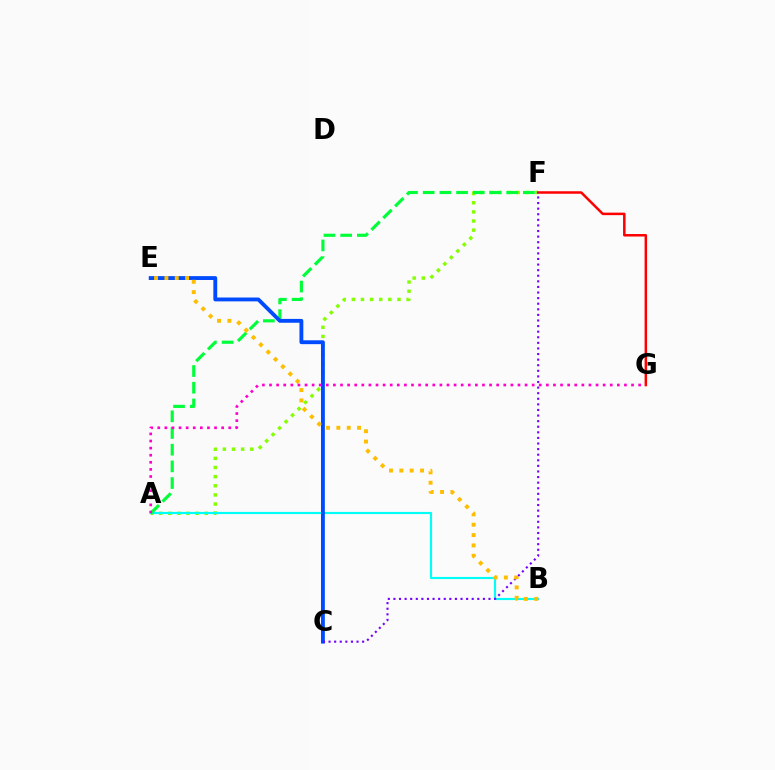{('A', 'F'): [{'color': '#84ff00', 'line_style': 'dotted', 'thickness': 2.48}, {'color': '#00ff39', 'line_style': 'dashed', 'thickness': 2.27}], ('F', 'G'): [{'color': '#ff0000', 'line_style': 'solid', 'thickness': 1.8}], ('A', 'B'): [{'color': '#00fff6', 'line_style': 'solid', 'thickness': 1.56}], ('C', 'E'): [{'color': '#004bff', 'line_style': 'solid', 'thickness': 2.78}], ('C', 'F'): [{'color': '#7200ff', 'line_style': 'dotted', 'thickness': 1.52}], ('B', 'E'): [{'color': '#ffbd00', 'line_style': 'dotted', 'thickness': 2.81}], ('A', 'G'): [{'color': '#ff00cf', 'line_style': 'dotted', 'thickness': 1.93}]}